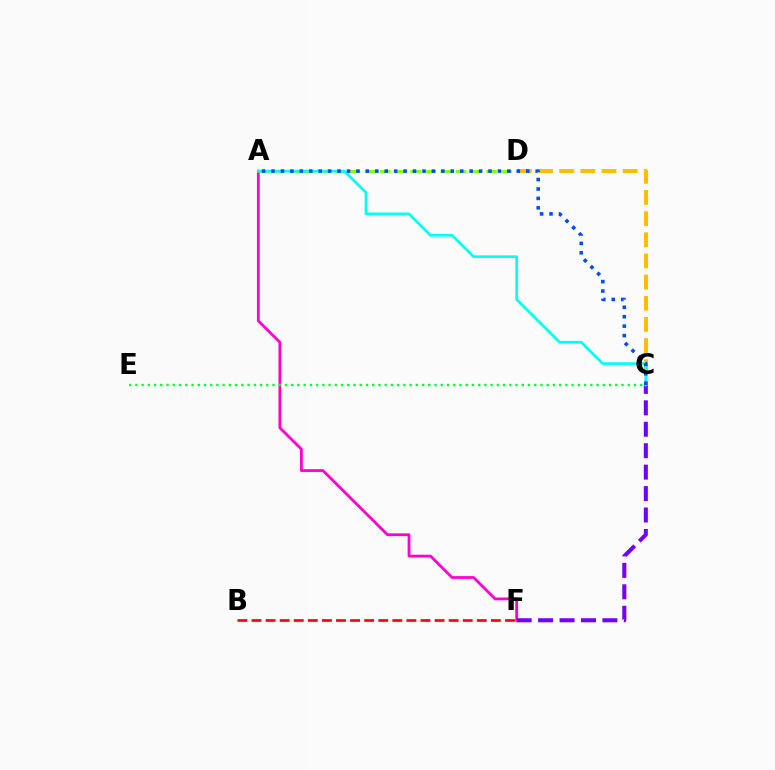{('A', 'F'): [{'color': '#ff00cf', 'line_style': 'solid', 'thickness': 2.01}], ('C', 'F'): [{'color': '#7200ff', 'line_style': 'dashed', 'thickness': 2.91}], ('A', 'D'): [{'color': '#84ff00', 'line_style': 'dashed', 'thickness': 2.06}], ('C', 'D'): [{'color': '#ffbd00', 'line_style': 'dashed', 'thickness': 2.87}], ('C', 'E'): [{'color': '#00ff39', 'line_style': 'dotted', 'thickness': 1.69}], ('A', 'C'): [{'color': '#00fff6', 'line_style': 'solid', 'thickness': 1.93}, {'color': '#004bff', 'line_style': 'dotted', 'thickness': 2.56}], ('B', 'F'): [{'color': '#ff0000', 'line_style': 'dashed', 'thickness': 1.91}]}